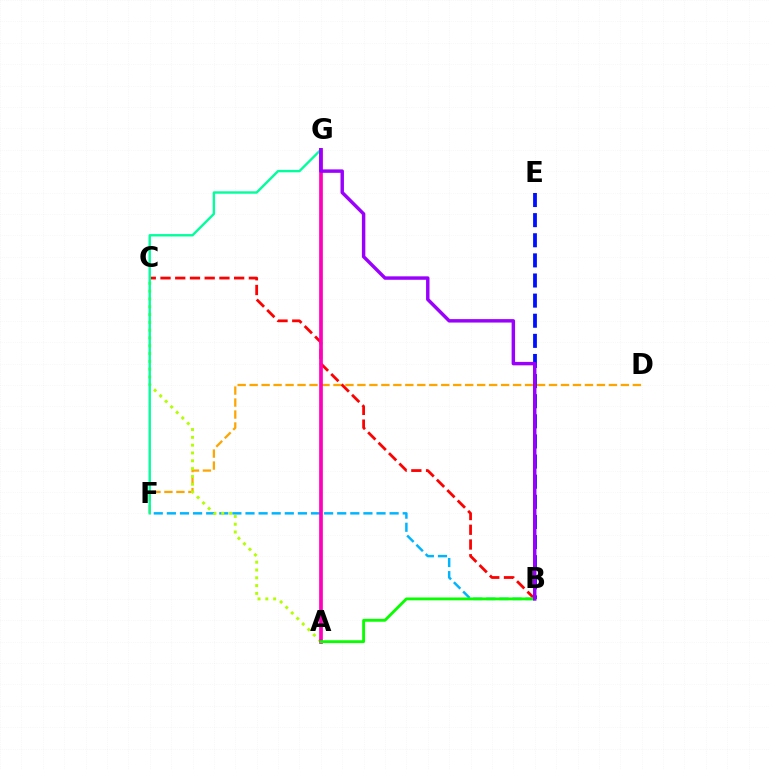{('D', 'F'): [{'color': '#ffa500', 'line_style': 'dashed', 'thickness': 1.63}], ('B', 'C'): [{'color': '#ff0000', 'line_style': 'dashed', 'thickness': 2.0}], ('B', 'F'): [{'color': '#00b5ff', 'line_style': 'dashed', 'thickness': 1.78}], ('B', 'E'): [{'color': '#0010ff', 'line_style': 'dashed', 'thickness': 2.73}], ('A', 'C'): [{'color': '#b3ff00', 'line_style': 'dotted', 'thickness': 2.12}], ('A', 'G'): [{'color': '#ff00bd', 'line_style': 'solid', 'thickness': 2.67}], ('F', 'G'): [{'color': '#00ff9d', 'line_style': 'solid', 'thickness': 1.72}], ('A', 'B'): [{'color': '#08ff00', 'line_style': 'solid', 'thickness': 2.05}], ('B', 'G'): [{'color': '#9b00ff', 'line_style': 'solid', 'thickness': 2.48}]}